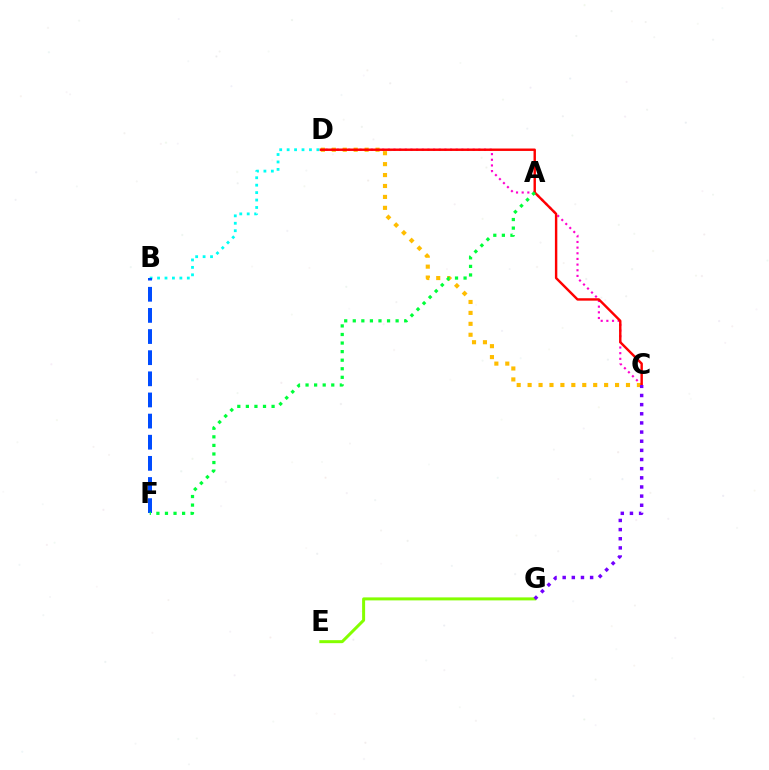{('C', 'D'): [{'color': '#ff00cf', 'line_style': 'dotted', 'thickness': 1.54}, {'color': '#ffbd00', 'line_style': 'dotted', 'thickness': 2.97}, {'color': '#ff0000', 'line_style': 'solid', 'thickness': 1.74}], ('B', 'D'): [{'color': '#00fff6', 'line_style': 'dotted', 'thickness': 2.02}], ('E', 'G'): [{'color': '#84ff00', 'line_style': 'solid', 'thickness': 2.16}], ('C', 'G'): [{'color': '#7200ff', 'line_style': 'dotted', 'thickness': 2.49}], ('B', 'F'): [{'color': '#004bff', 'line_style': 'dashed', 'thickness': 2.87}], ('A', 'F'): [{'color': '#00ff39', 'line_style': 'dotted', 'thickness': 2.33}]}